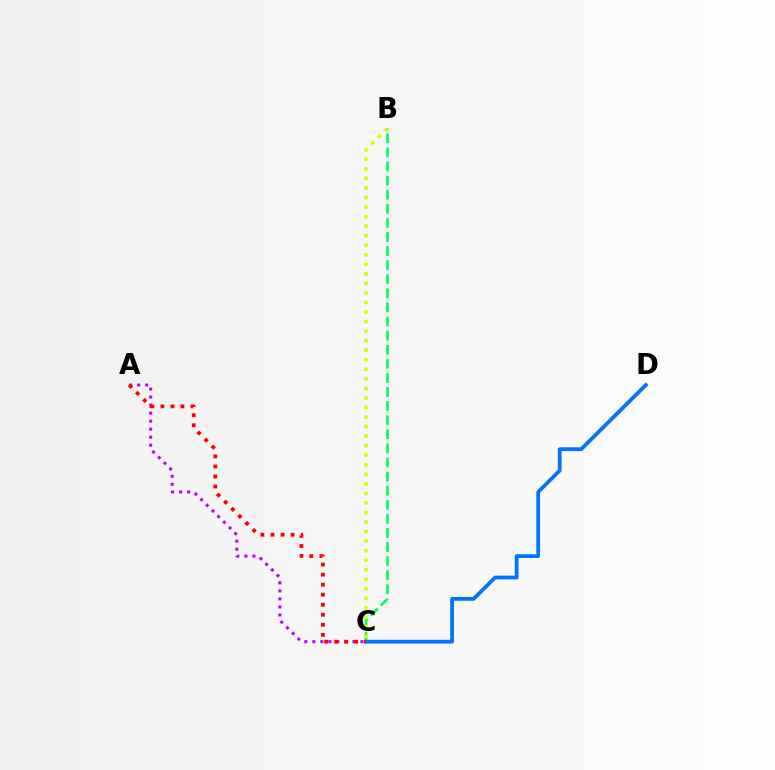{('B', 'C'): [{'color': '#00ff5c', 'line_style': 'dashed', 'thickness': 1.91}, {'color': '#d1ff00', 'line_style': 'dotted', 'thickness': 2.59}], ('A', 'C'): [{'color': '#b900ff', 'line_style': 'dotted', 'thickness': 2.18}, {'color': '#ff0000', 'line_style': 'dotted', 'thickness': 2.73}], ('C', 'D'): [{'color': '#0074ff', 'line_style': 'solid', 'thickness': 2.71}]}